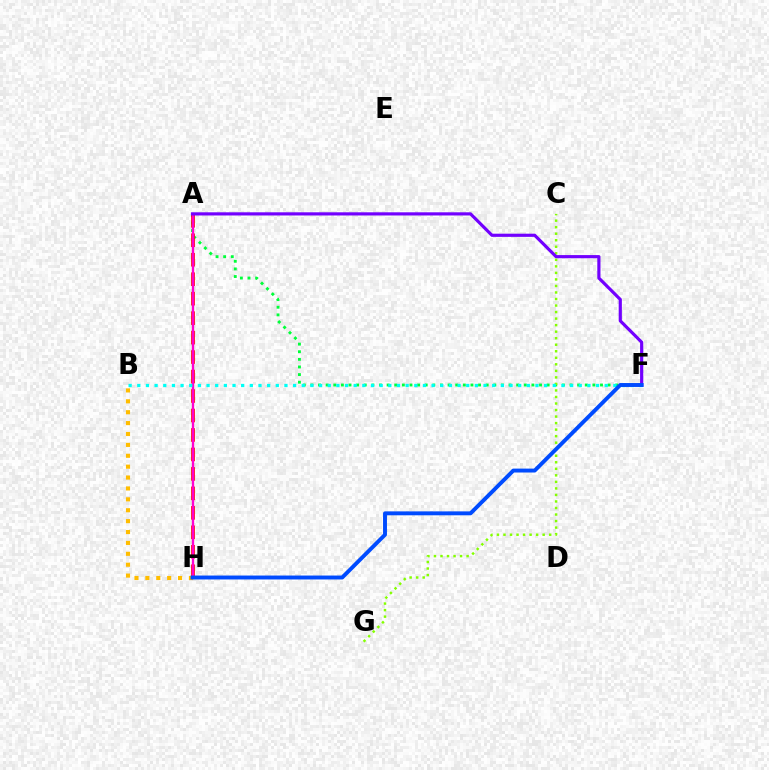{('B', 'H'): [{'color': '#ffbd00', 'line_style': 'dotted', 'thickness': 2.96}], ('A', 'F'): [{'color': '#00ff39', 'line_style': 'dotted', 'thickness': 2.07}, {'color': '#7200ff', 'line_style': 'solid', 'thickness': 2.28}], ('A', 'H'): [{'color': '#ff0000', 'line_style': 'dashed', 'thickness': 2.64}, {'color': '#ff00cf', 'line_style': 'solid', 'thickness': 1.68}], ('C', 'G'): [{'color': '#84ff00', 'line_style': 'dotted', 'thickness': 1.77}], ('B', 'F'): [{'color': '#00fff6', 'line_style': 'dotted', 'thickness': 2.35}], ('F', 'H'): [{'color': '#004bff', 'line_style': 'solid', 'thickness': 2.82}]}